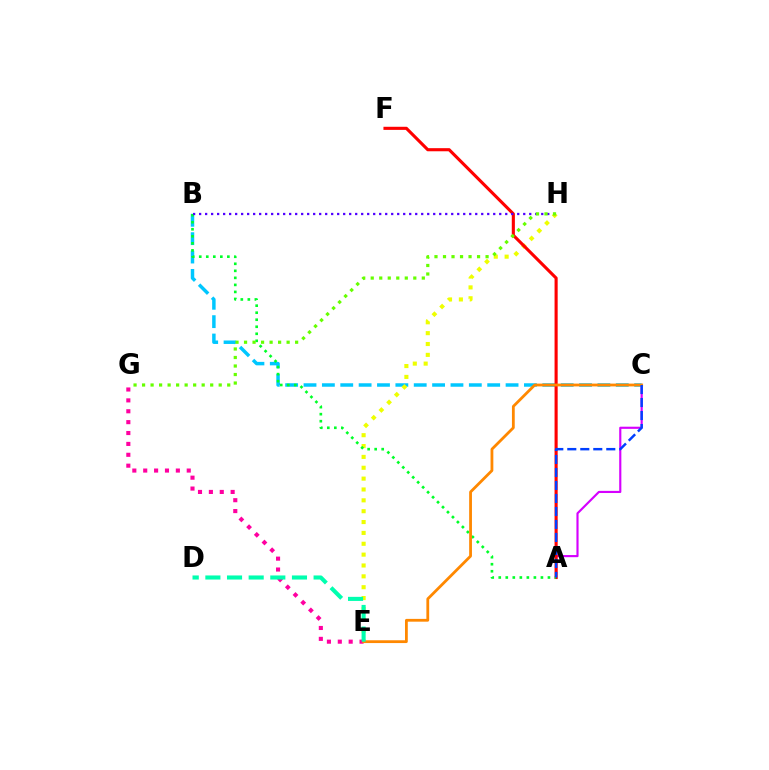{('A', 'C'): [{'color': '#d600ff', 'line_style': 'solid', 'thickness': 1.55}, {'color': '#003fff', 'line_style': 'dashed', 'thickness': 1.77}], ('B', 'C'): [{'color': '#00c7ff', 'line_style': 'dashed', 'thickness': 2.5}], ('E', 'H'): [{'color': '#eeff00', 'line_style': 'dotted', 'thickness': 2.95}], ('A', 'F'): [{'color': '#ff0000', 'line_style': 'solid', 'thickness': 2.24}], ('A', 'B'): [{'color': '#00ff27', 'line_style': 'dotted', 'thickness': 1.91}], ('E', 'G'): [{'color': '#ff00a0', 'line_style': 'dotted', 'thickness': 2.96}], ('B', 'H'): [{'color': '#4f00ff', 'line_style': 'dotted', 'thickness': 1.63}], ('C', 'E'): [{'color': '#ff8800', 'line_style': 'solid', 'thickness': 2.01}], ('G', 'H'): [{'color': '#66ff00', 'line_style': 'dotted', 'thickness': 2.31}], ('D', 'E'): [{'color': '#00ffaf', 'line_style': 'dashed', 'thickness': 2.94}]}